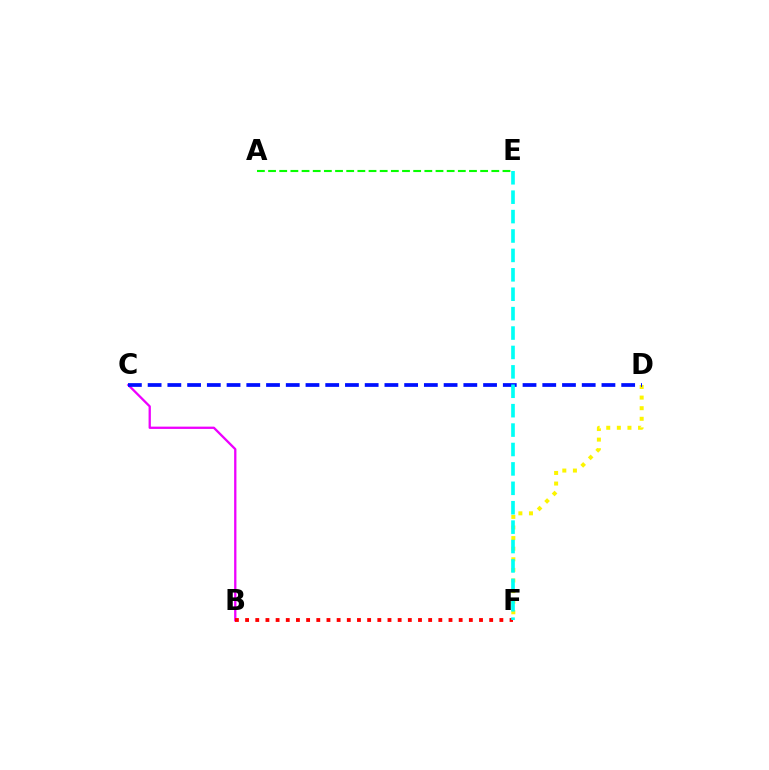{('D', 'F'): [{'color': '#fcf500', 'line_style': 'dotted', 'thickness': 2.88}], ('B', 'C'): [{'color': '#ee00ff', 'line_style': 'solid', 'thickness': 1.65}], ('C', 'D'): [{'color': '#0010ff', 'line_style': 'dashed', 'thickness': 2.68}], ('B', 'F'): [{'color': '#ff0000', 'line_style': 'dotted', 'thickness': 2.76}], ('A', 'E'): [{'color': '#08ff00', 'line_style': 'dashed', 'thickness': 1.52}], ('E', 'F'): [{'color': '#00fff6', 'line_style': 'dashed', 'thickness': 2.64}]}